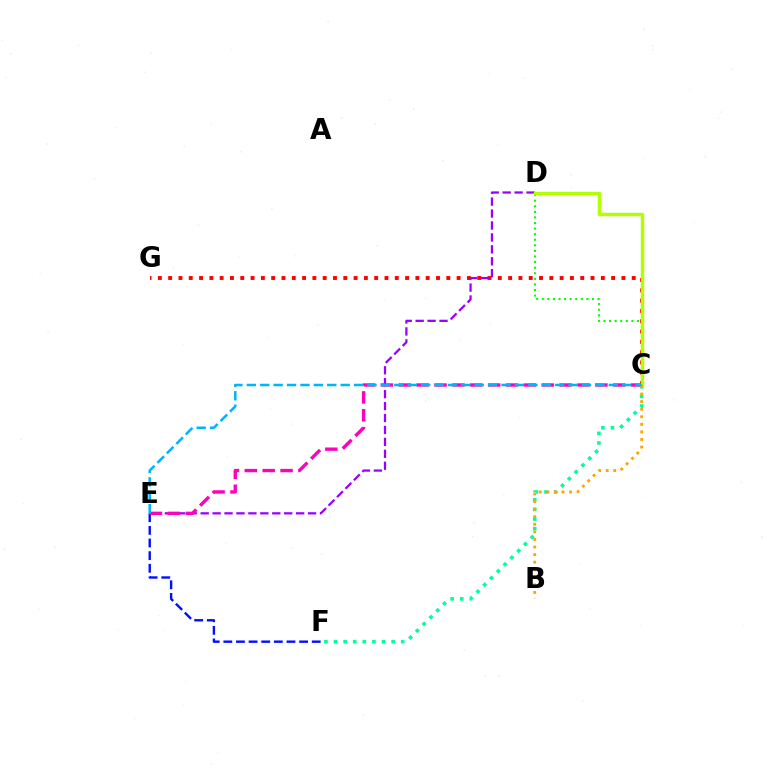{('C', 'G'): [{'color': '#ff0000', 'line_style': 'dotted', 'thickness': 2.8}], ('E', 'F'): [{'color': '#0010ff', 'line_style': 'dashed', 'thickness': 1.72}], ('C', 'F'): [{'color': '#00ff9d', 'line_style': 'dotted', 'thickness': 2.61}], ('D', 'E'): [{'color': '#9b00ff', 'line_style': 'dashed', 'thickness': 1.62}], ('C', 'D'): [{'color': '#08ff00', 'line_style': 'dotted', 'thickness': 1.52}, {'color': '#b3ff00', 'line_style': 'solid', 'thickness': 2.48}], ('C', 'E'): [{'color': '#ff00bd', 'line_style': 'dashed', 'thickness': 2.43}, {'color': '#00b5ff', 'line_style': 'dashed', 'thickness': 1.82}], ('B', 'C'): [{'color': '#ffa500', 'line_style': 'dotted', 'thickness': 2.06}]}